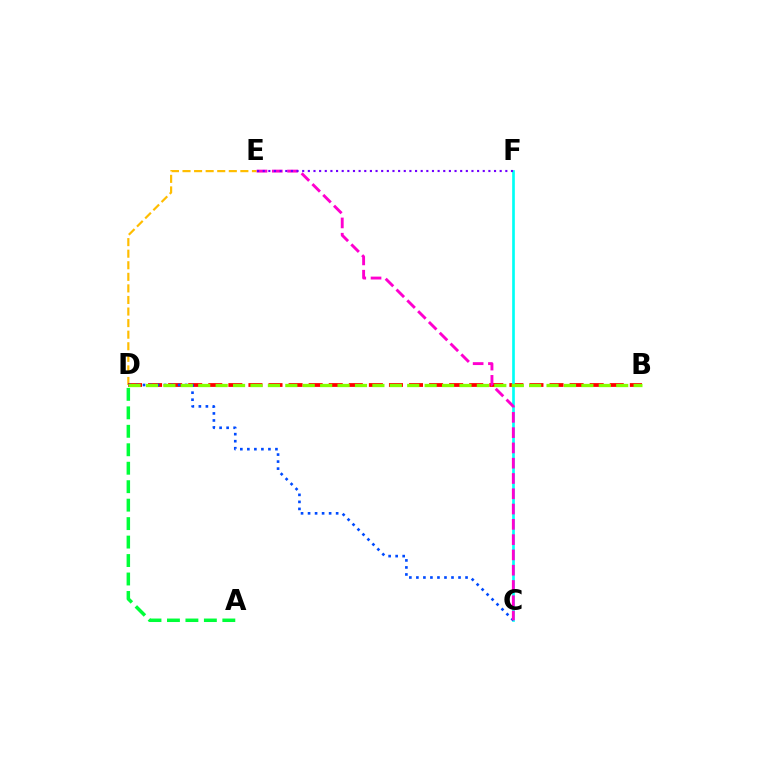{('D', 'E'): [{'color': '#ffbd00', 'line_style': 'dashed', 'thickness': 1.57}], ('B', 'D'): [{'color': '#ff0000', 'line_style': 'dashed', 'thickness': 2.73}, {'color': '#84ff00', 'line_style': 'dashed', 'thickness': 2.37}], ('C', 'F'): [{'color': '#00fff6', 'line_style': 'solid', 'thickness': 1.93}], ('A', 'D'): [{'color': '#00ff39', 'line_style': 'dashed', 'thickness': 2.51}], ('C', 'D'): [{'color': '#004bff', 'line_style': 'dotted', 'thickness': 1.91}], ('C', 'E'): [{'color': '#ff00cf', 'line_style': 'dashed', 'thickness': 2.08}], ('E', 'F'): [{'color': '#7200ff', 'line_style': 'dotted', 'thickness': 1.53}]}